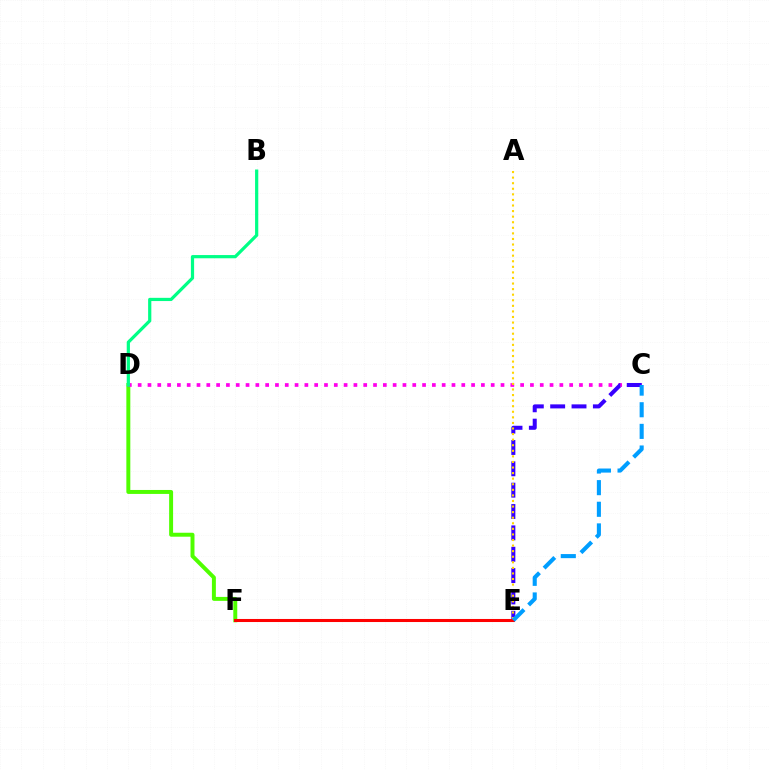{('D', 'F'): [{'color': '#4fff00', 'line_style': 'solid', 'thickness': 2.85}], ('C', 'D'): [{'color': '#ff00ed', 'line_style': 'dotted', 'thickness': 2.66}], ('C', 'E'): [{'color': '#3700ff', 'line_style': 'dashed', 'thickness': 2.9}, {'color': '#009eff', 'line_style': 'dashed', 'thickness': 2.94}], ('B', 'D'): [{'color': '#00ff86', 'line_style': 'solid', 'thickness': 2.31}], ('E', 'F'): [{'color': '#ff0000', 'line_style': 'solid', 'thickness': 2.2}], ('A', 'E'): [{'color': '#ffd500', 'line_style': 'dotted', 'thickness': 1.51}]}